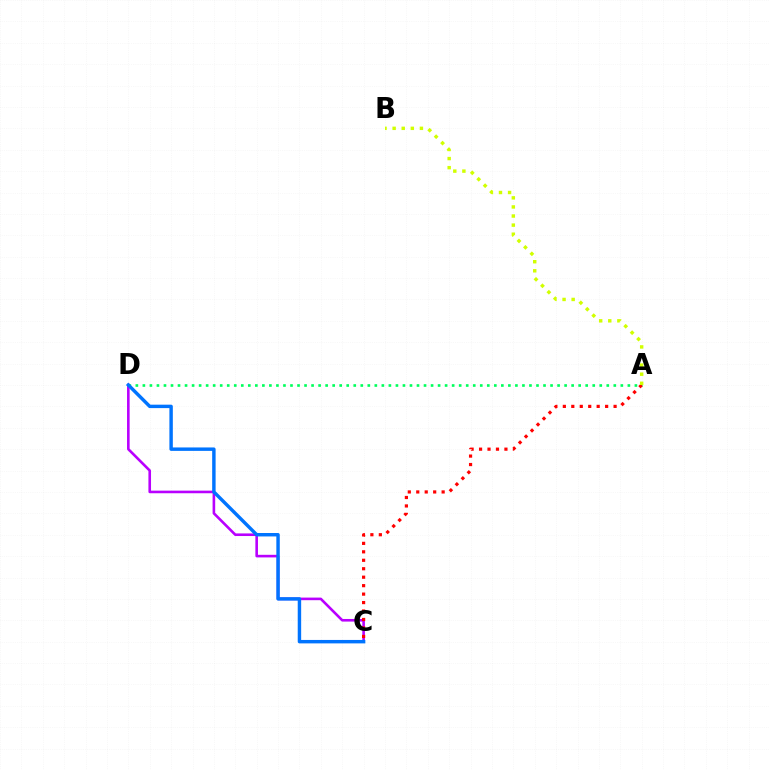{('A', 'D'): [{'color': '#00ff5c', 'line_style': 'dotted', 'thickness': 1.91}], ('C', 'D'): [{'color': '#b900ff', 'line_style': 'solid', 'thickness': 1.88}, {'color': '#0074ff', 'line_style': 'solid', 'thickness': 2.47}], ('A', 'C'): [{'color': '#ff0000', 'line_style': 'dotted', 'thickness': 2.3}], ('A', 'B'): [{'color': '#d1ff00', 'line_style': 'dotted', 'thickness': 2.47}]}